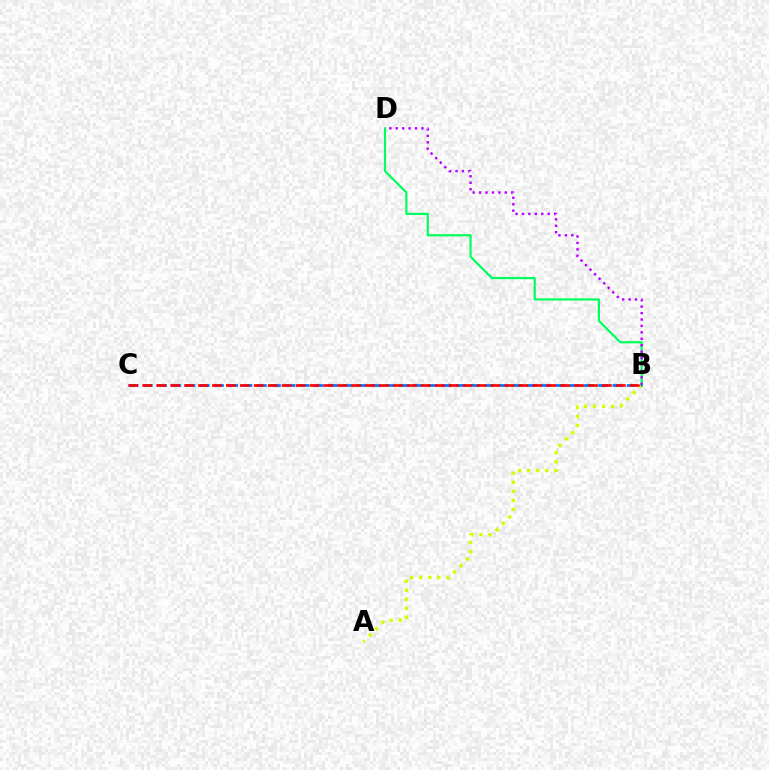{('A', 'B'): [{'color': '#d1ff00', 'line_style': 'dotted', 'thickness': 2.46}], ('B', 'D'): [{'color': '#00ff5c', 'line_style': 'solid', 'thickness': 1.6}, {'color': '#b900ff', 'line_style': 'dotted', 'thickness': 1.75}], ('B', 'C'): [{'color': '#0074ff', 'line_style': 'dashed', 'thickness': 1.93}, {'color': '#ff0000', 'line_style': 'dashed', 'thickness': 1.89}]}